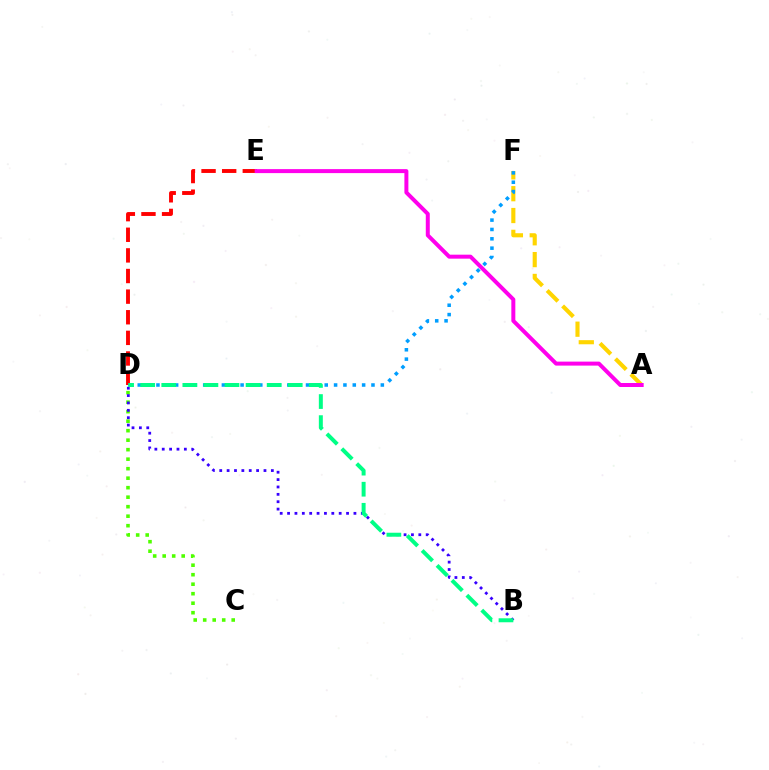{('D', 'E'): [{'color': '#ff0000', 'line_style': 'dashed', 'thickness': 2.8}], ('C', 'D'): [{'color': '#4fff00', 'line_style': 'dotted', 'thickness': 2.58}], ('A', 'F'): [{'color': '#ffd500', 'line_style': 'dashed', 'thickness': 2.96}], ('B', 'D'): [{'color': '#3700ff', 'line_style': 'dotted', 'thickness': 2.0}, {'color': '#00ff86', 'line_style': 'dashed', 'thickness': 2.86}], ('D', 'F'): [{'color': '#009eff', 'line_style': 'dotted', 'thickness': 2.54}], ('A', 'E'): [{'color': '#ff00ed', 'line_style': 'solid', 'thickness': 2.87}]}